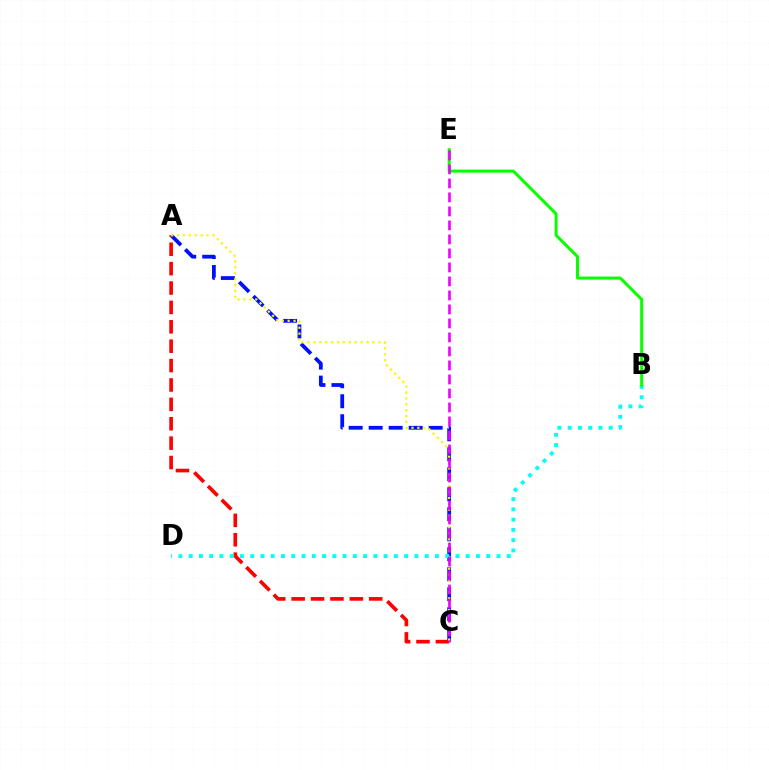{('A', 'C'): [{'color': '#0010ff', 'line_style': 'dashed', 'thickness': 2.72}, {'color': '#ff0000', 'line_style': 'dashed', 'thickness': 2.63}, {'color': '#fcf500', 'line_style': 'dotted', 'thickness': 1.6}], ('B', 'D'): [{'color': '#00fff6', 'line_style': 'dotted', 'thickness': 2.79}], ('B', 'E'): [{'color': '#08ff00', 'line_style': 'solid', 'thickness': 2.16}], ('C', 'E'): [{'color': '#ee00ff', 'line_style': 'dashed', 'thickness': 1.9}]}